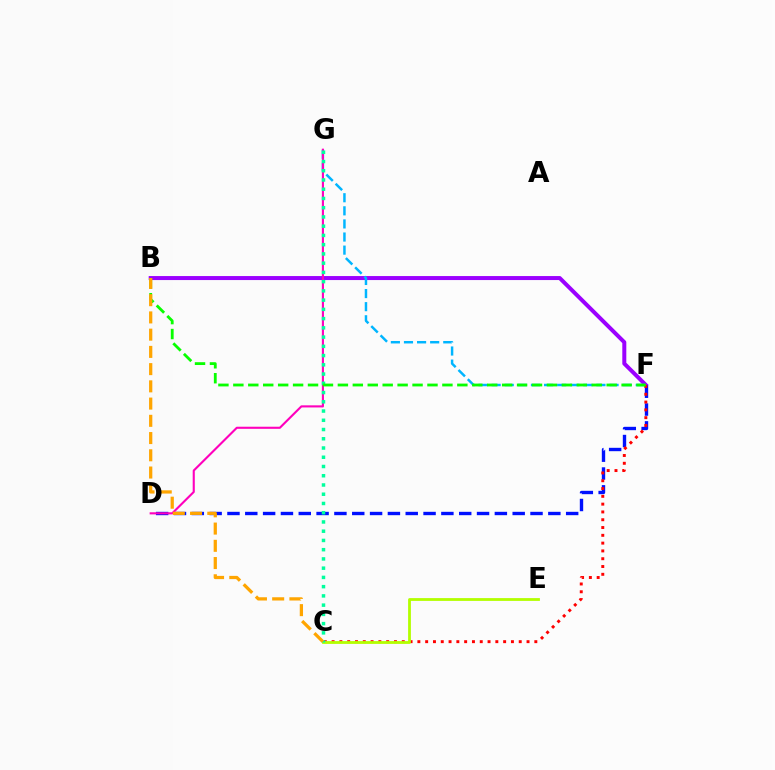{('B', 'F'): [{'color': '#9b00ff', 'line_style': 'solid', 'thickness': 2.88}, {'color': '#08ff00', 'line_style': 'dashed', 'thickness': 2.03}], ('D', 'F'): [{'color': '#0010ff', 'line_style': 'dashed', 'thickness': 2.42}], ('C', 'F'): [{'color': '#ff0000', 'line_style': 'dotted', 'thickness': 2.12}], ('F', 'G'): [{'color': '#00b5ff', 'line_style': 'dashed', 'thickness': 1.78}], ('D', 'G'): [{'color': '#ff00bd', 'line_style': 'solid', 'thickness': 1.52}], ('C', 'E'): [{'color': '#b3ff00', 'line_style': 'solid', 'thickness': 2.02}], ('C', 'G'): [{'color': '#00ff9d', 'line_style': 'dotted', 'thickness': 2.51}], ('B', 'C'): [{'color': '#ffa500', 'line_style': 'dashed', 'thickness': 2.34}]}